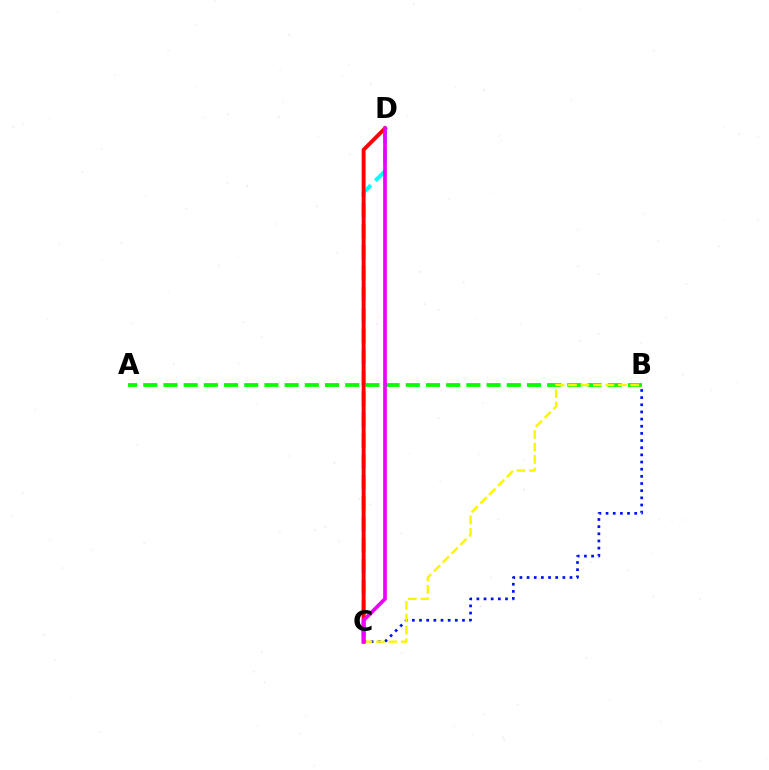{('B', 'C'): [{'color': '#0010ff', 'line_style': 'dotted', 'thickness': 1.94}, {'color': '#fcf500', 'line_style': 'dashed', 'thickness': 1.69}], ('A', 'B'): [{'color': '#08ff00', 'line_style': 'dashed', 'thickness': 2.74}], ('C', 'D'): [{'color': '#00fff6', 'line_style': 'dashed', 'thickness': 2.84}, {'color': '#ff0000', 'line_style': 'solid', 'thickness': 2.8}, {'color': '#ee00ff', 'line_style': 'solid', 'thickness': 2.67}]}